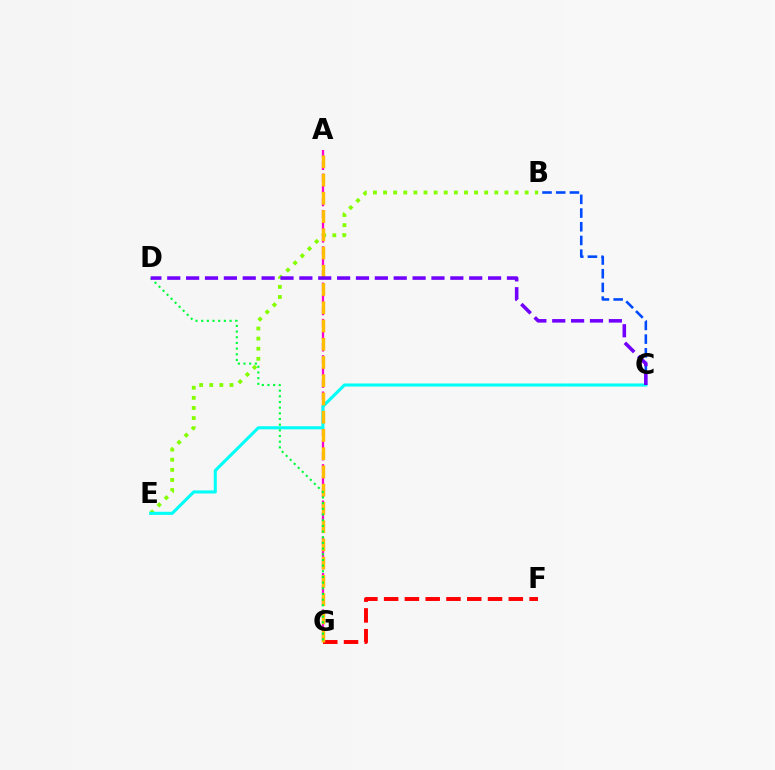{('B', 'E'): [{'color': '#84ff00', 'line_style': 'dotted', 'thickness': 2.75}], ('A', 'G'): [{'color': '#ff00cf', 'line_style': 'dashed', 'thickness': 1.64}, {'color': '#ffbd00', 'line_style': 'dashed', 'thickness': 2.48}], ('C', 'E'): [{'color': '#00fff6', 'line_style': 'solid', 'thickness': 2.22}], ('F', 'G'): [{'color': '#ff0000', 'line_style': 'dashed', 'thickness': 2.82}], ('B', 'C'): [{'color': '#004bff', 'line_style': 'dashed', 'thickness': 1.86}], ('D', 'G'): [{'color': '#00ff39', 'line_style': 'dotted', 'thickness': 1.54}], ('C', 'D'): [{'color': '#7200ff', 'line_style': 'dashed', 'thickness': 2.56}]}